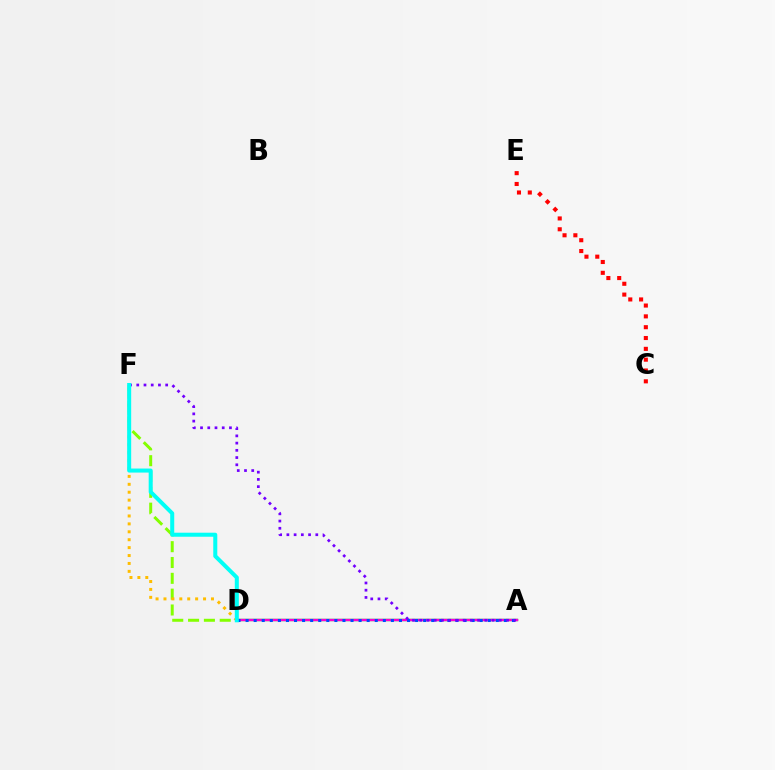{('A', 'D'): [{'color': '#00ff39', 'line_style': 'solid', 'thickness': 1.74}, {'color': '#ff00cf', 'line_style': 'solid', 'thickness': 1.71}, {'color': '#004bff', 'line_style': 'dotted', 'thickness': 2.19}], ('C', 'E'): [{'color': '#ff0000', 'line_style': 'dotted', 'thickness': 2.94}], ('D', 'F'): [{'color': '#84ff00', 'line_style': 'dashed', 'thickness': 2.15}, {'color': '#ffbd00', 'line_style': 'dotted', 'thickness': 2.15}, {'color': '#00fff6', 'line_style': 'solid', 'thickness': 2.9}], ('A', 'F'): [{'color': '#7200ff', 'line_style': 'dotted', 'thickness': 1.96}]}